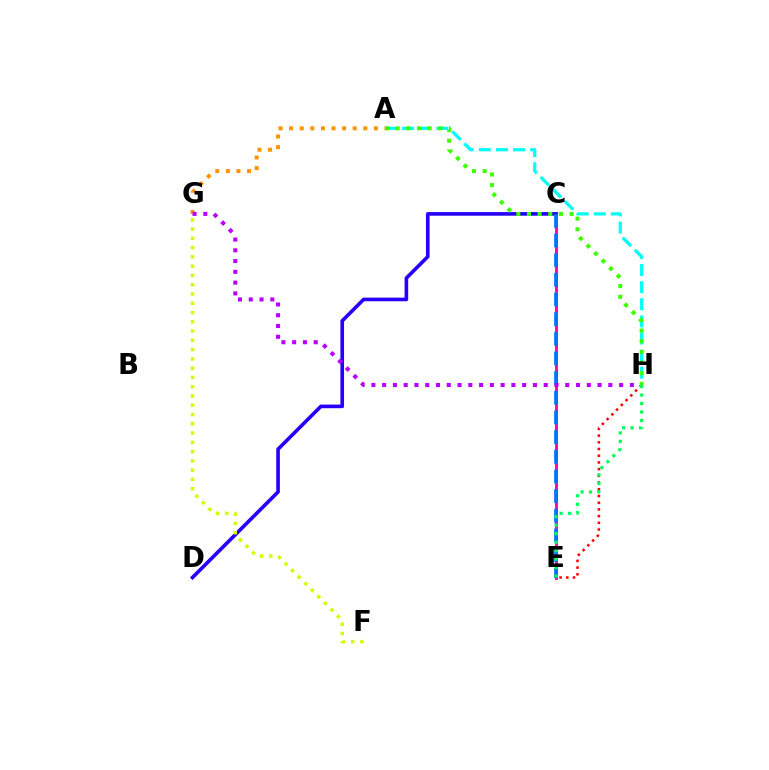{('E', 'H'): [{'color': '#ff0000', 'line_style': 'dotted', 'thickness': 1.82}, {'color': '#00ff5c', 'line_style': 'dotted', 'thickness': 2.3}], ('C', 'E'): [{'color': '#ff00ac', 'line_style': 'solid', 'thickness': 2.06}, {'color': '#0074ff', 'line_style': 'dashed', 'thickness': 2.67}], ('C', 'D'): [{'color': '#2500ff', 'line_style': 'solid', 'thickness': 2.61}], ('A', 'H'): [{'color': '#00fff6', 'line_style': 'dashed', 'thickness': 2.32}, {'color': '#3dff00', 'line_style': 'dotted', 'thickness': 2.89}], ('A', 'G'): [{'color': '#ff9400', 'line_style': 'dotted', 'thickness': 2.88}], ('G', 'H'): [{'color': '#b900ff', 'line_style': 'dotted', 'thickness': 2.93}], ('F', 'G'): [{'color': '#d1ff00', 'line_style': 'dotted', 'thickness': 2.52}]}